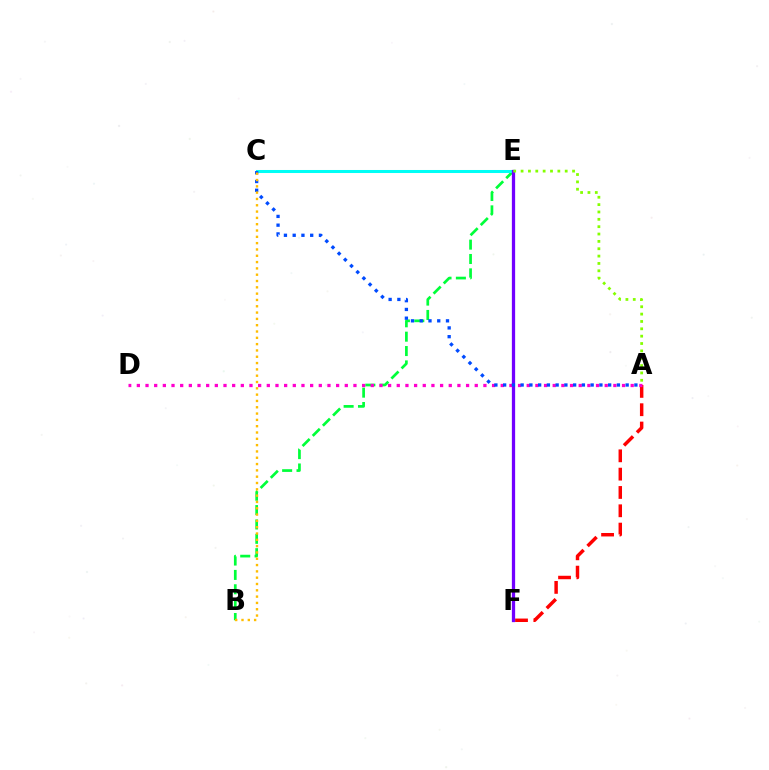{('B', 'E'): [{'color': '#00ff39', 'line_style': 'dashed', 'thickness': 1.95}], ('A', 'F'): [{'color': '#ff0000', 'line_style': 'dashed', 'thickness': 2.49}], ('C', 'E'): [{'color': '#00fff6', 'line_style': 'solid', 'thickness': 2.18}], ('E', 'F'): [{'color': '#7200ff', 'line_style': 'solid', 'thickness': 2.35}], ('A', 'D'): [{'color': '#ff00cf', 'line_style': 'dotted', 'thickness': 2.35}], ('A', 'C'): [{'color': '#004bff', 'line_style': 'dotted', 'thickness': 2.38}], ('B', 'C'): [{'color': '#ffbd00', 'line_style': 'dotted', 'thickness': 1.71}], ('A', 'E'): [{'color': '#84ff00', 'line_style': 'dotted', 'thickness': 2.0}]}